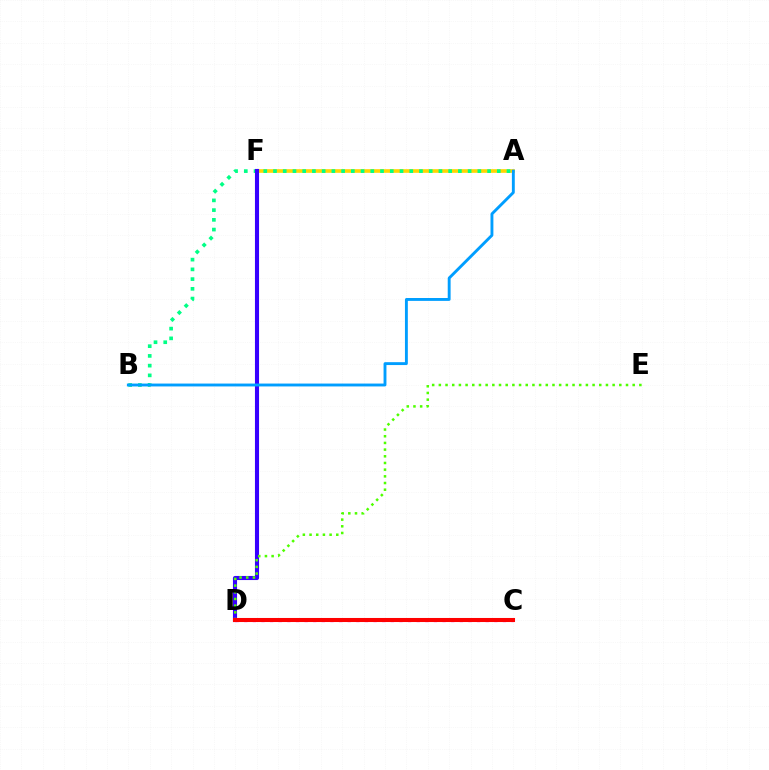{('C', 'D'): [{'color': '#ff00ed', 'line_style': 'dotted', 'thickness': 2.34}, {'color': '#ff0000', 'line_style': 'solid', 'thickness': 2.92}], ('A', 'F'): [{'color': '#ffd500', 'line_style': 'solid', 'thickness': 2.63}], ('A', 'B'): [{'color': '#00ff86', 'line_style': 'dotted', 'thickness': 2.64}, {'color': '#009eff', 'line_style': 'solid', 'thickness': 2.08}], ('D', 'F'): [{'color': '#3700ff', 'line_style': 'solid', 'thickness': 2.95}], ('D', 'E'): [{'color': '#4fff00', 'line_style': 'dotted', 'thickness': 1.82}]}